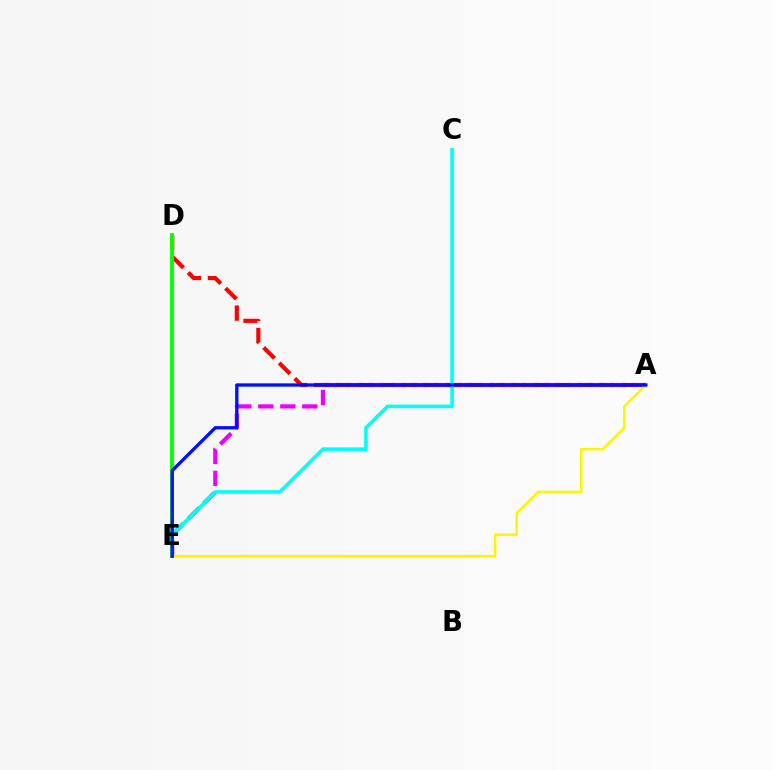{('A', 'E'): [{'color': '#ee00ff', 'line_style': 'dashed', 'thickness': 2.99}, {'color': '#fcf500', 'line_style': 'solid', 'thickness': 1.78}, {'color': '#0010ff', 'line_style': 'solid', 'thickness': 2.39}], ('A', 'D'): [{'color': '#ff0000', 'line_style': 'dashed', 'thickness': 2.98}], ('C', 'E'): [{'color': '#00fff6', 'line_style': 'solid', 'thickness': 2.57}], ('D', 'E'): [{'color': '#08ff00', 'line_style': 'solid', 'thickness': 2.79}]}